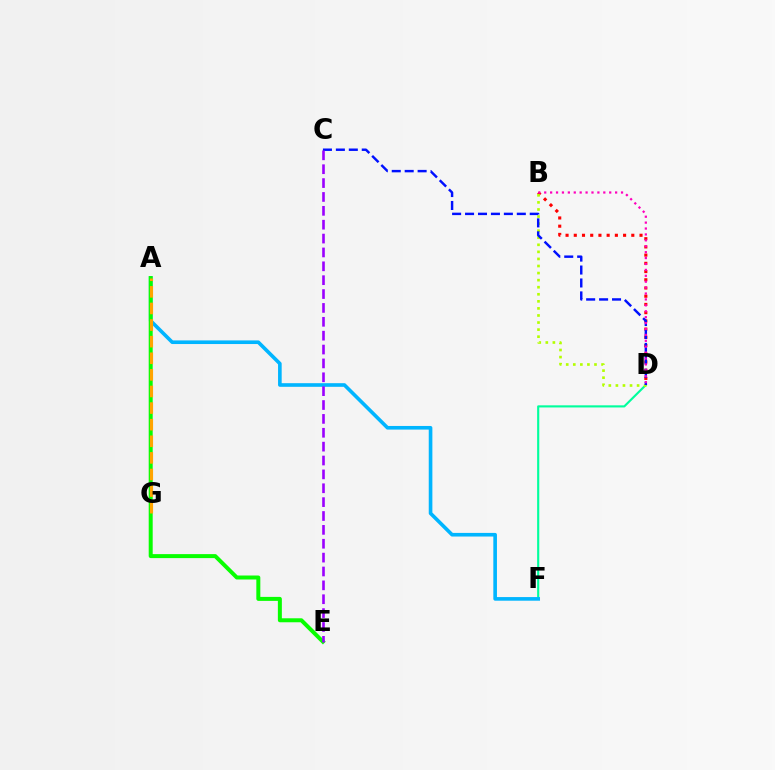{('B', 'D'): [{'color': '#ff0000', 'line_style': 'dotted', 'thickness': 2.23}, {'color': '#b3ff00', 'line_style': 'dotted', 'thickness': 1.92}, {'color': '#ff00bd', 'line_style': 'dotted', 'thickness': 1.61}], ('D', 'F'): [{'color': '#00ff9d', 'line_style': 'solid', 'thickness': 1.53}], ('A', 'F'): [{'color': '#00b5ff', 'line_style': 'solid', 'thickness': 2.61}], ('A', 'E'): [{'color': '#08ff00', 'line_style': 'solid', 'thickness': 2.87}], ('A', 'G'): [{'color': '#ffa500', 'line_style': 'dashed', 'thickness': 2.26}], ('C', 'D'): [{'color': '#0010ff', 'line_style': 'dashed', 'thickness': 1.76}], ('C', 'E'): [{'color': '#9b00ff', 'line_style': 'dashed', 'thickness': 1.88}]}